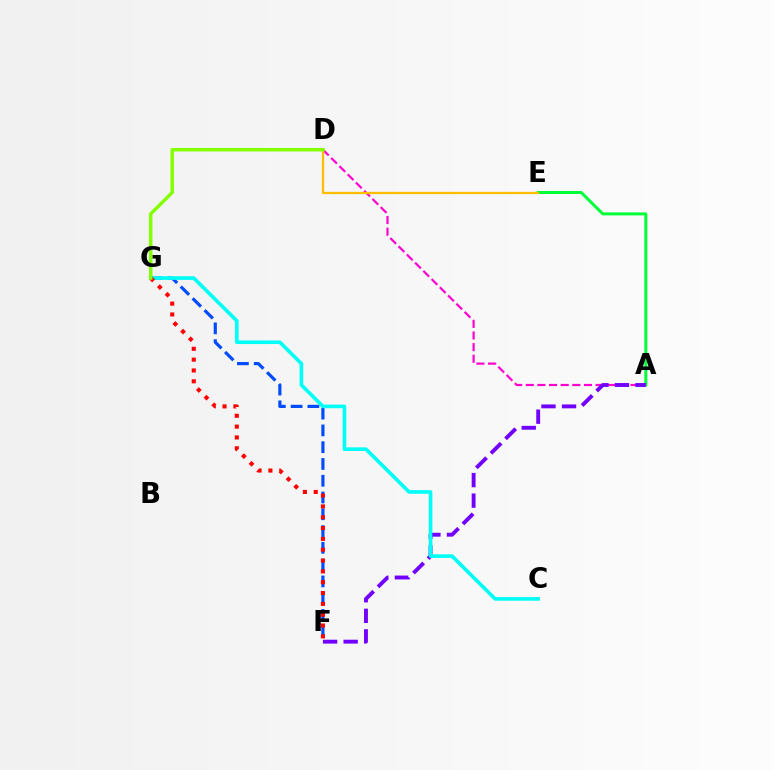{('F', 'G'): [{'color': '#004bff', 'line_style': 'dashed', 'thickness': 2.28}, {'color': '#ff0000', 'line_style': 'dotted', 'thickness': 2.94}], ('A', 'D'): [{'color': '#ff00cf', 'line_style': 'dashed', 'thickness': 1.58}], ('A', 'E'): [{'color': '#00ff39', 'line_style': 'solid', 'thickness': 2.16}], ('A', 'F'): [{'color': '#7200ff', 'line_style': 'dashed', 'thickness': 2.79}], ('C', 'G'): [{'color': '#00fff6', 'line_style': 'solid', 'thickness': 2.62}], ('D', 'E'): [{'color': '#ffbd00', 'line_style': 'solid', 'thickness': 1.62}], ('D', 'G'): [{'color': '#84ff00', 'line_style': 'solid', 'thickness': 2.5}]}